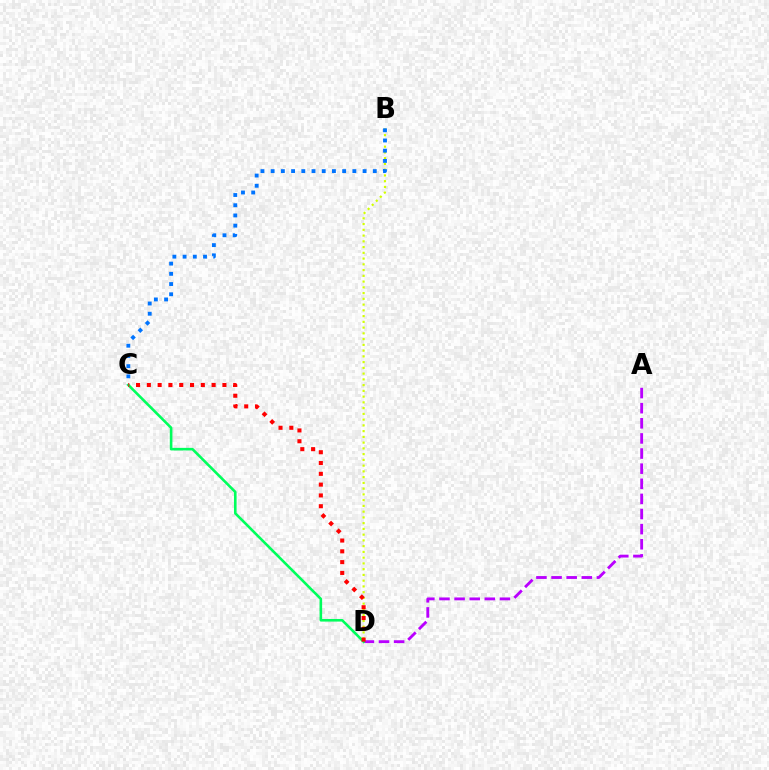{('A', 'D'): [{'color': '#b900ff', 'line_style': 'dashed', 'thickness': 2.05}], ('B', 'D'): [{'color': '#d1ff00', 'line_style': 'dotted', 'thickness': 1.56}], ('B', 'C'): [{'color': '#0074ff', 'line_style': 'dotted', 'thickness': 2.77}], ('C', 'D'): [{'color': '#00ff5c', 'line_style': 'solid', 'thickness': 1.88}, {'color': '#ff0000', 'line_style': 'dotted', 'thickness': 2.93}]}